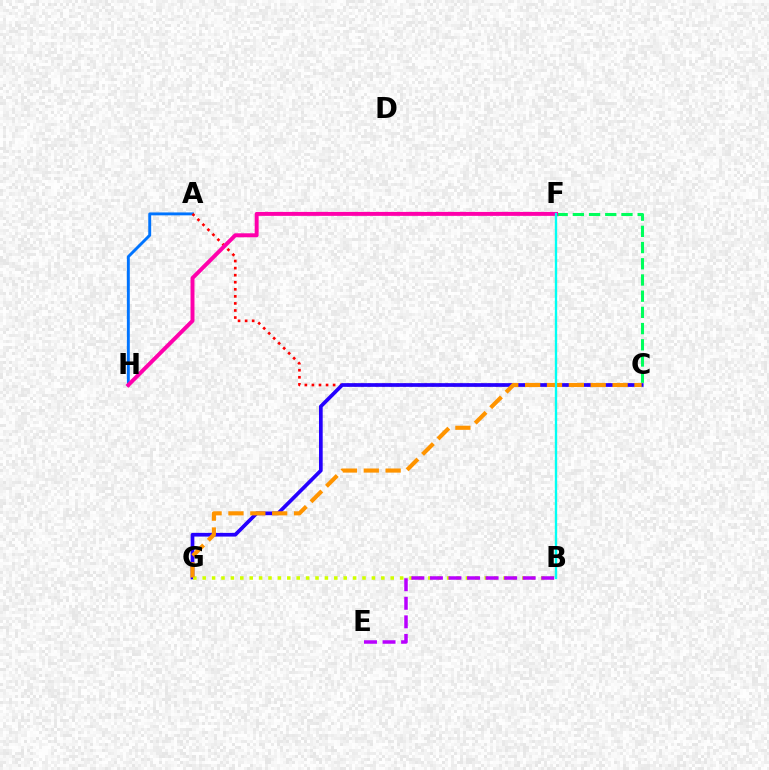{('A', 'H'): [{'color': '#0074ff', 'line_style': 'solid', 'thickness': 2.1}], ('A', 'C'): [{'color': '#ff0000', 'line_style': 'dotted', 'thickness': 1.92}], ('B', 'F'): [{'color': '#3dff00', 'line_style': 'dashed', 'thickness': 1.53}, {'color': '#00fff6', 'line_style': 'solid', 'thickness': 1.64}], ('C', 'F'): [{'color': '#00ff5c', 'line_style': 'dashed', 'thickness': 2.2}], ('C', 'G'): [{'color': '#2500ff', 'line_style': 'solid', 'thickness': 2.66}, {'color': '#ff9400', 'line_style': 'dashed', 'thickness': 2.97}], ('B', 'G'): [{'color': '#d1ff00', 'line_style': 'dotted', 'thickness': 2.55}], ('B', 'E'): [{'color': '#b900ff', 'line_style': 'dashed', 'thickness': 2.52}], ('F', 'H'): [{'color': '#ff00ac', 'line_style': 'solid', 'thickness': 2.84}]}